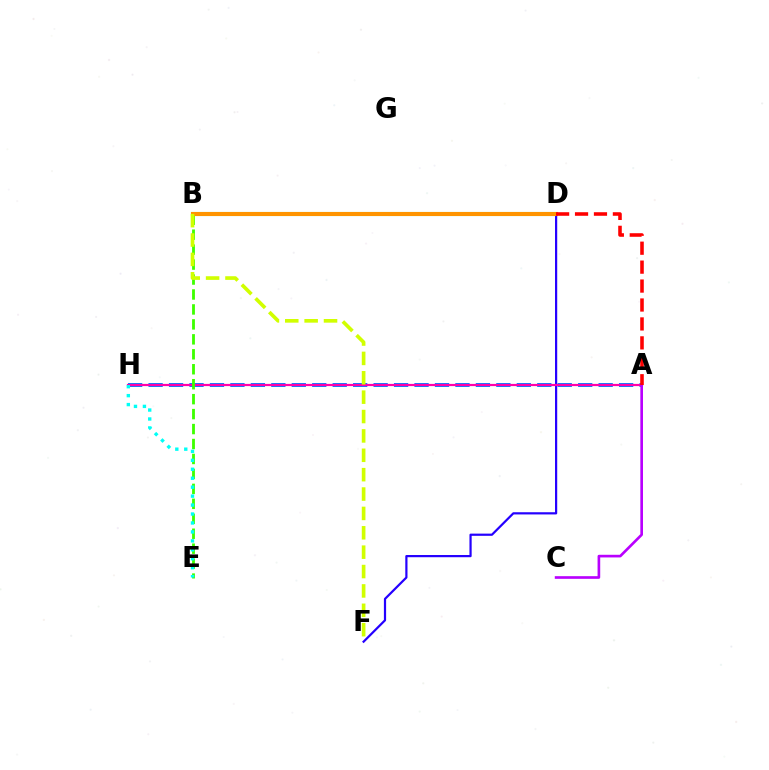{('D', 'F'): [{'color': '#2500ff', 'line_style': 'solid', 'thickness': 1.59}], ('B', 'D'): [{'color': '#00ff5c', 'line_style': 'solid', 'thickness': 2.93}, {'color': '#ff9400', 'line_style': 'solid', 'thickness': 2.93}], ('A', 'H'): [{'color': '#0074ff', 'line_style': 'dashed', 'thickness': 2.78}, {'color': '#ff00ac', 'line_style': 'solid', 'thickness': 1.58}], ('A', 'C'): [{'color': '#b900ff', 'line_style': 'solid', 'thickness': 1.91}], ('B', 'E'): [{'color': '#3dff00', 'line_style': 'dashed', 'thickness': 2.03}], ('B', 'F'): [{'color': '#d1ff00', 'line_style': 'dashed', 'thickness': 2.63}], ('A', 'D'): [{'color': '#ff0000', 'line_style': 'dashed', 'thickness': 2.57}], ('E', 'H'): [{'color': '#00fff6', 'line_style': 'dotted', 'thickness': 2.43}]}